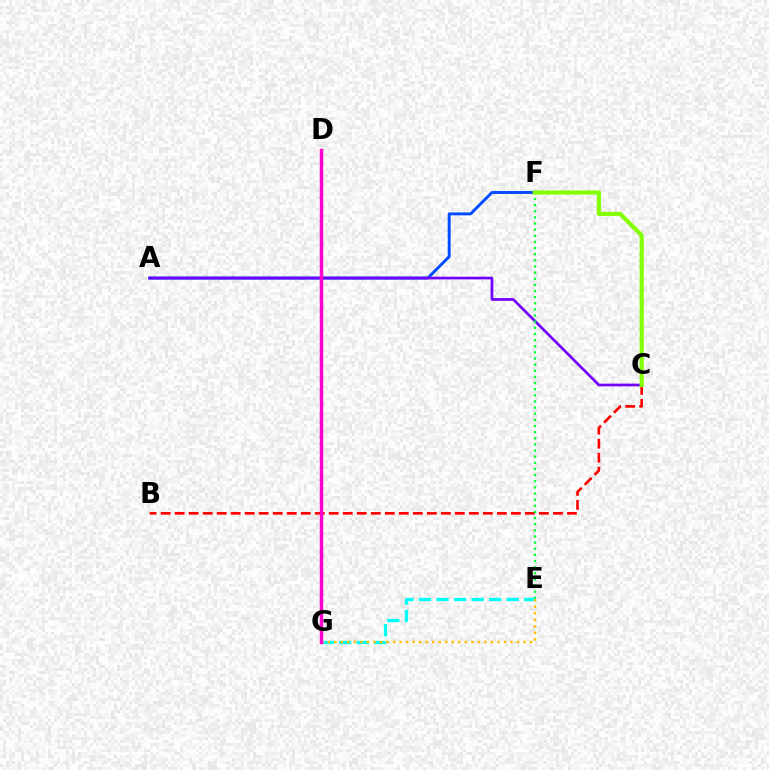{('B', 'C'): [{'color': '#ff0000', 'line_style': 'dashed', 'thickness': 1.9}], ('A', 'F'): [{'color': '#004bff', 'line_style': 'solid', 'thickness': 2.1}], ('A', 'C'): [{'color': '#7200ff', 'line_style': 'solid', 'thickness': 1.94}], ('E', 'F'): [{'color': '#00ff39', 'line_style': 'dotted', 'thickness': 1.67}], ('C', 'F'): [{'color': '#84ff00', 'line_style': 'solid', 'thickness': 2.98}], ('E', 'G'): [{'color': '#00fff6', 'line_style': 'dashed', 'thickness': 2.38}, {'color': '#ffbd00', 'line_style': 'dotted', 'thickness': 1.77}], ('D', 'G'): [{'color': '#ff00cf', 'line_style': 'solid', 'thickness': 2.49}]}